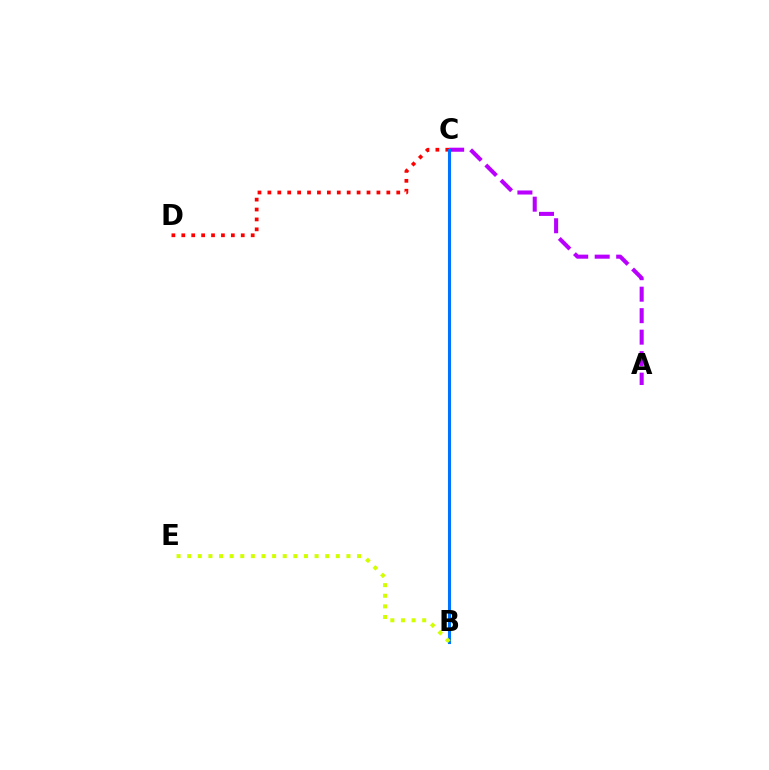{('A', 'C'): [{'color': '#b900ff', 'line_style': 'dashed', 'thickness': 2.92}], ('B', 'C'): [{'color': '#00ff5c', 'line_style': 'dashed', 'thickness': 1.98}, {'color': '#0074ff', 'line_style': 'solid', 'thickness': 2.22}], ('C', 'D'): [{'color': '#ff0000', 'line_style': 'dotted', 'thickness': 2.69}], ('B', 'E'): [{'color': '#d1ff00', 'line_style': 'dotted', 'thickness': 2.88}]}